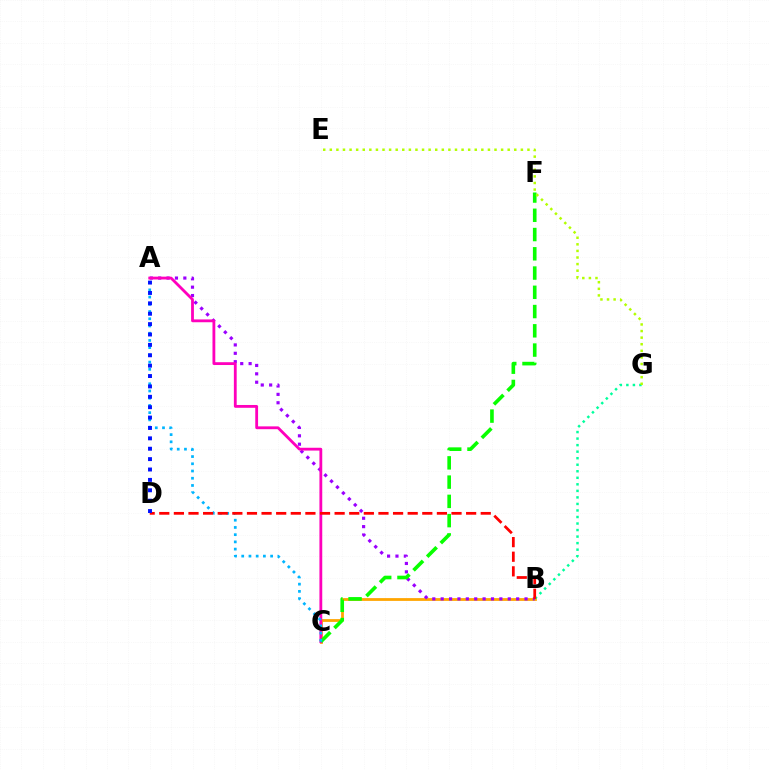{('B', 'C'): [{'color': '#ffa500', 'line_style': 'solid', 'thickness': 2.0}], ('A', 'B'): [{'color': '#9b00ff', 'line_style': 'dotted', 'thickness': 2.28}], ('B', 'G'): [{'color': '#00ff9d', 'line_style': 'dotted', 'thickness': 1.78}], ('A', 'C'): [{'color': '#ff00bd', 'line_style': 'solid', 'thickness': 2.03}, {'color': '#00b5ff', 'line_style': 'dotted', 'thickness': 1.96}], ('C', 'F'): [{'color': '#08ff00', 'line_style': 'dashed', 'thickness': 2.62}], ('E', 'G'): [{'color': '#b3ff00', 'line_style': 'dotted', 'thickness': 1.79}], ('B', 'D'): [{'color': '#ff0000', 'line_style': 'dashed', 'thickness': 1.99}], ('A', 'D'): [{'color': '#0010ff', 'line_style': 'dotted', 'thickness': 2.82}]}